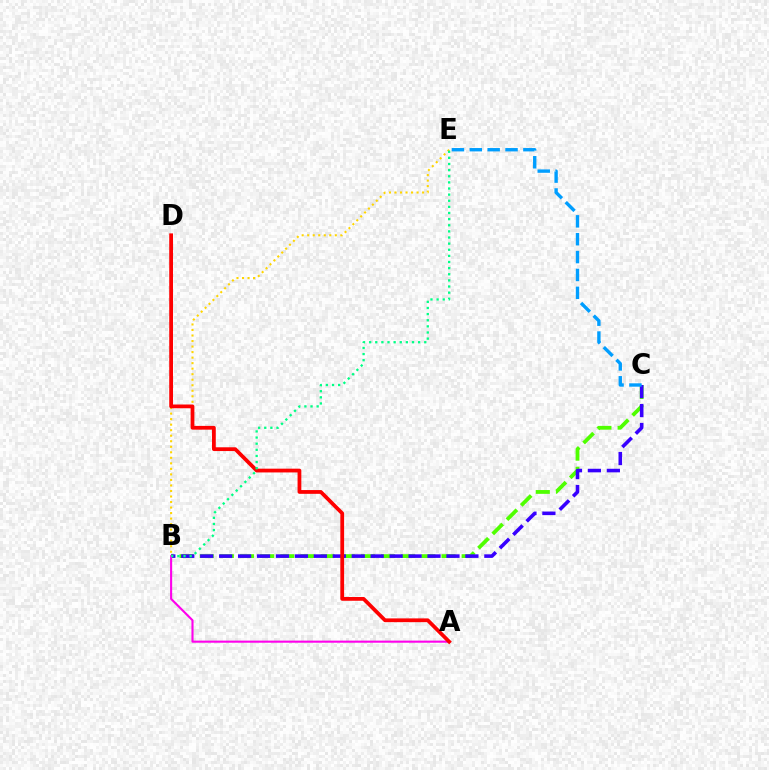{('B', 'C'): [{'color': '#4fff00', 'line_style': 'dashed', 'thickness': 2.74}, {'color': '#3700ff', 'line_style': 'dashed', 'thickness': 2.57}], ('B', 'E'): [{'color': '#ffd500', 'line_style': 'dotted', 'thickness': 1.5}, {'color': '#00ff86', 'line_style': 'dotted', 'thickness': 1.66}], ('A', 'B'): [{'color': '#ff00ed', 'line_style': 'solid', 'thickness': 1.51}], ('A', 'D'): [{'color': '#ff0000', 'line_style': 'solid', 'thickness': 2.71}], ('C', 'E'): [{'color': '#009eff', 'line_style': 'dashed', 'thickness': 2.43}]}